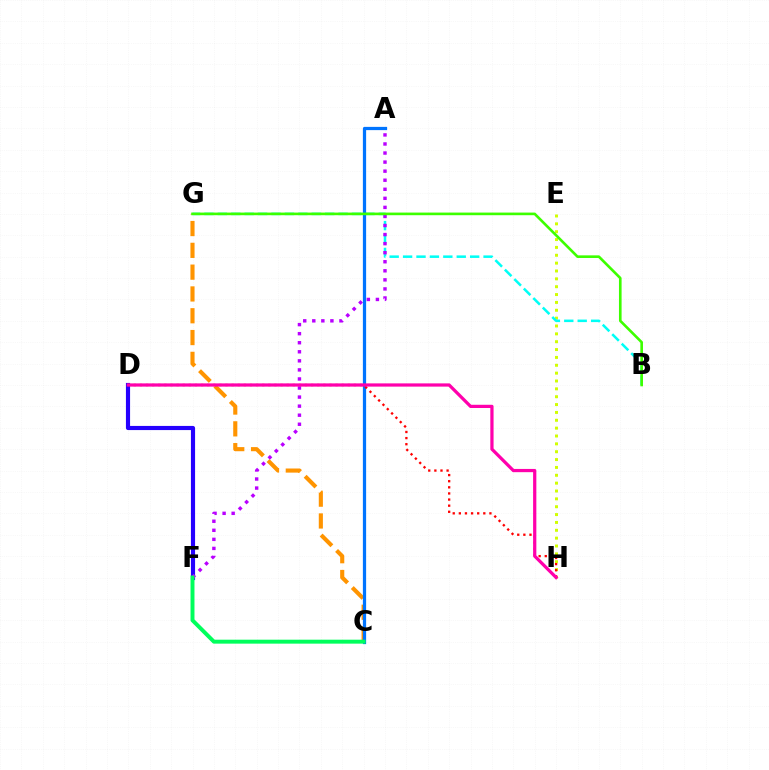{('D', 'F'): [{'color': '#2500ff', 'line_style': 'solid', 'thickness': 2.99}], ('C', 'G'): [{'color': '#ff9400', 'line_style': 'dashed', 'thickness': 2.96}], ('E', 'H'): [{'color': '#d1ff00', 'line_style': 'dotted', 'thickness': 2.13}], ('B', 'G'): [{'color': '#00fff6', 'line_style': 'dashed', 'thickness': 1.82}, {'color': '#3dff00', 'line_style': 'solid', 'thickness': 1.9}], ('A', 'F'): [{'color': '#b900ff', 'line_style': 'dotted', 'thickness': 2.46}], ('A', 'C'): [{'color': '#0074ff', 'line_style': 'solid', 'thickness': 2.34}], ('D', 'H'): [{'color': '#ff0000', 'line_style': 'dotted', 'thickness': 1.66}, {'color': '#ff00ac', 'line_style': 'solid', 'thickness': 2.33}], ('C', 'F'): [{'color': '#00ff5c', 'line_style': 'solid', 'thickness': 2.84}]}